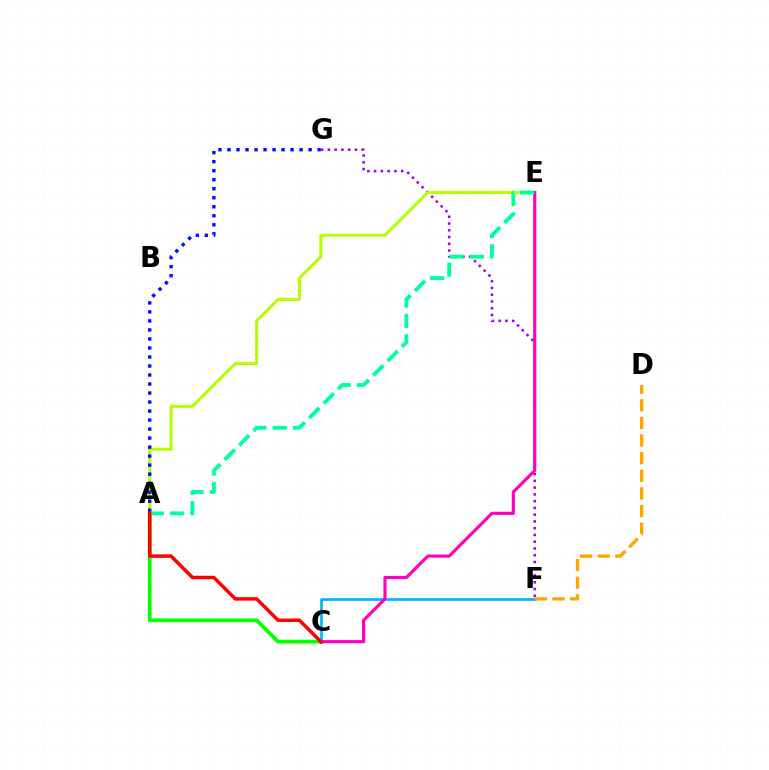{('A', 'C'): [{'color': '#08ff00', 'line_style': 'solid', 'thickness': 2.73}, {'color': '#ff0000', 'line_style': 'solid', 'thickness': 2.51}], ('C', 'F'): [{'color': '#00b5ff', 'line_style': 'solid', 'thickness': 1.93}], ('F', 'G'): [{'color': '#9b00ff', 'line_style': 'dotted', 'thickness': 1.84}], ('A', 'E'): [{'color': '#b3ff00', 'line_style': 'solid', 'thickness': 2.16}, {'color': '#00ff9d', 'line_style': 'dashed', 'thickness': 2.77}], ('A', 'G'): [{'color': '#0010ff', 'line_style': 'dotted', 'thickness': 2.45}], ('C', 'E'): [{'color': '#ff00bd', 'line_style': 'solid', 'thickness': 2.26}], ('D', 'F'): [{'color': '#ffa500', 'line_style': 'dashed', 'thickness': 2.39}]}